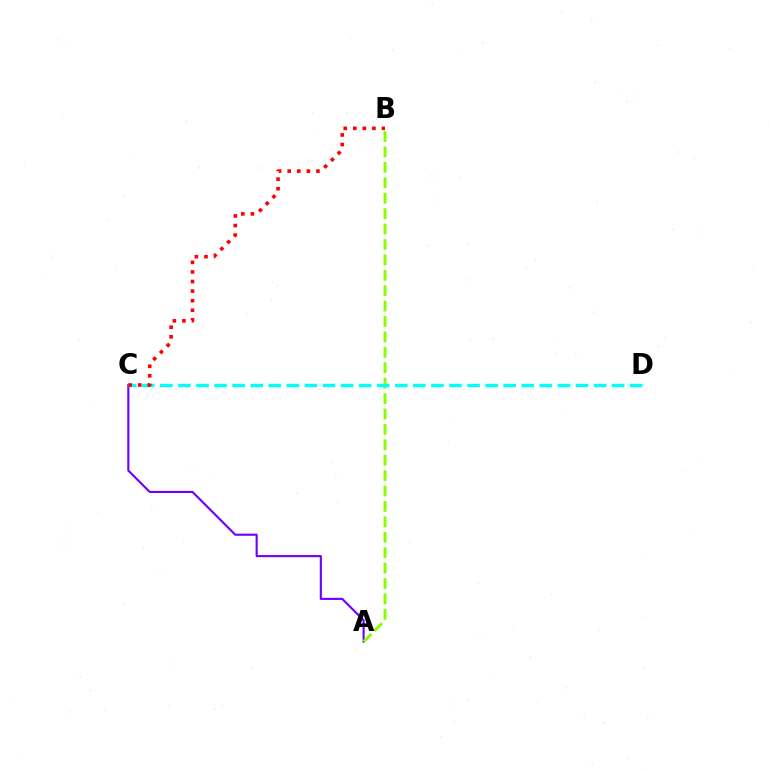{('A', 'C'): [{'color': '#7200ff', 'line_style': 'solid', 'thickness': 1.53}], ('A', 'B'): [{'color': '#84ff00', 'line_style': 'dashed', 'thickness': 2.09}], ('C', 'D'): [{'color': '#00fff6', 'line_style': 'dashed', 'thickness': 2.45}], ('B', 'C'): [{'color': '#ff0000', 'line_style': 'dotted', 'thickness': 2.6}]}